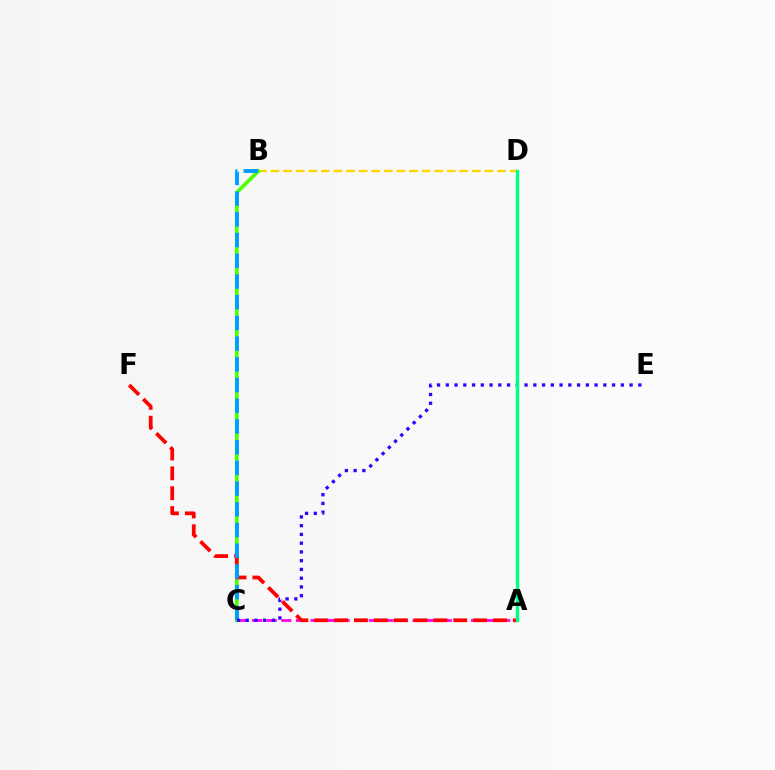{('B', 'D'): [{'color': '#ffd500', 'line_style': 'dashed', 'thickness': 1.71}], ('A', 'C'): [{'color': '#ff00ed', 'line_style': 'dashed', 'thickness': 1.98}], ('B', 'C'): [{'color': '#4fff00', 'line_style': 'solid', 'thickness': 2.65}, {'color': '#009eff', 'line_style': 'dashed', 'thickness': 2.81}], ('A', 'F'): [{'color': '#ff0000', 'line_style': 'dashed', 'thickness': 2.7}], ('C', 'E'): [{'color': '#3700ff', 'line_style': 'dotted', 'thickness': 2.38}], ('A', 'D'): [{'color': '#00ff86', 'line_style': 'solid', 'thickness': 2.45}]}